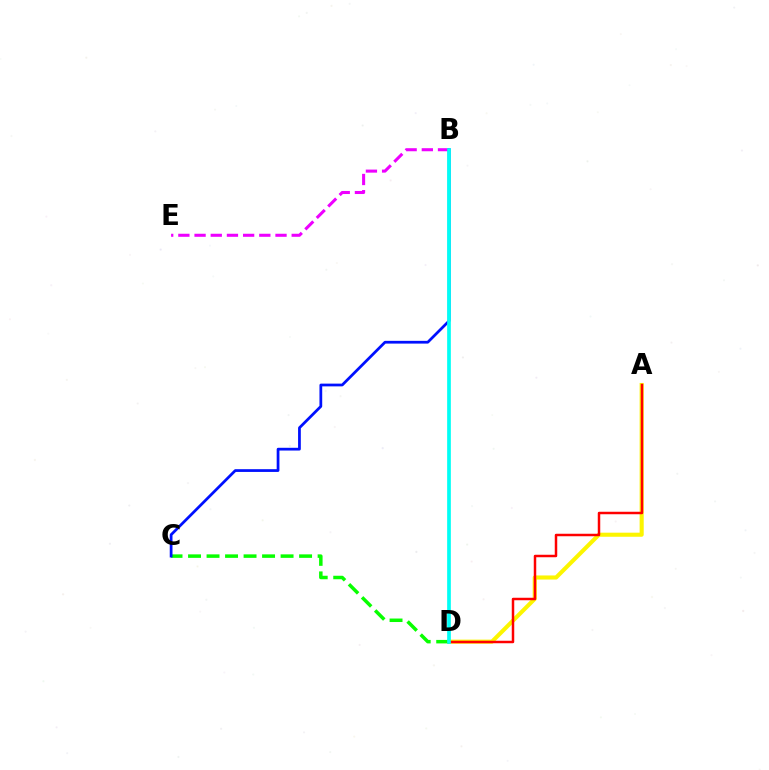{('A', 'D'): [{'color': '#fcf500', 'line_style': 'solid', 'thickness': 2.94}, {'color': '#ff0000', 'line_style': 'solid', 'thickness': 1.79}], ('B', 'E'): [{'color': '#ee00ff', 'line_style': 'dashed', 'thickness': 2.2}], ('C', 'D'): [{'color': '#08ff00', 'line_style': 'dashed', 'thickness': 2.51}], ('B', 'C'): [{'color': '#0010ff', 'line_style': 'solid', 'thickness': 1.98}], ('B', 'D'): [{'color': '#00fff6', 'line_style': 'solid', 'thickness': 2.66}]}